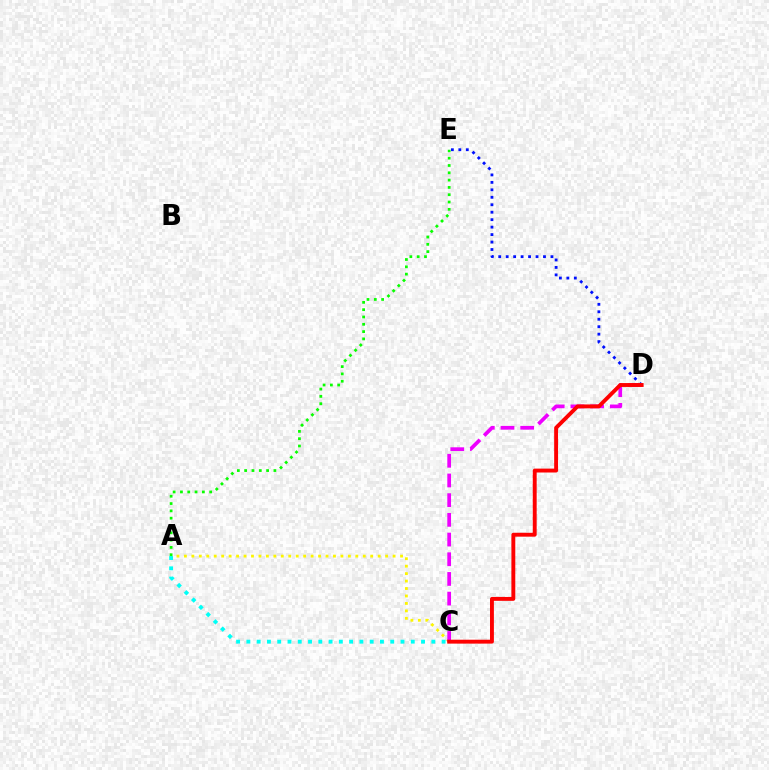{('A', 'C'): [{'color': '#fcf500', 'line_style': 'dotted', 'thickness': 2.02}, {'color': '#00fff6', 'line_style': 'dotted', 'thickness': 2.79}], ('A', 'E'): [{'color': '#08ff00', 'line_style': 'dotted', 'thickness': 1.99}], ('D', 'E'): [{'color': '#0010ff', 'line_style': 'dotted', 'thickness': 2.03}], ('C', 'D'): [{'color': '#ee00ff', 'line_style': 'dashed', 'thickness': 2.68}, {'color': '#ff0000', 'line_style': 'solid', 'thickness': 2.8}]}